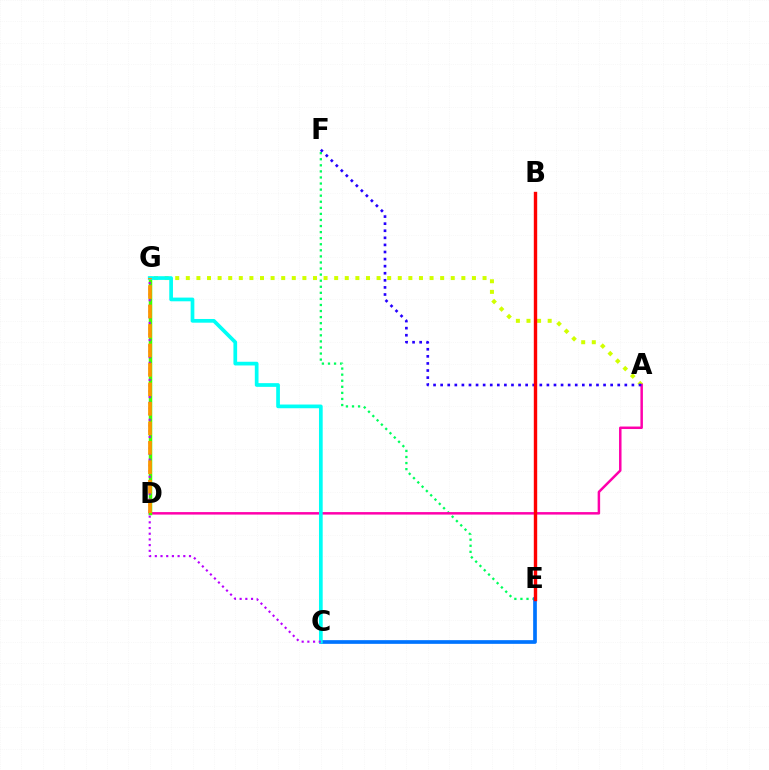{('E', 'F'): [{'color': '#00ff5c', 'line_style': 'dotted', 'thickness': 1.65}], ('A', 'G'): [{'color': '#d1ff00', 'line_style': 'dotted', 'thickness': 2.88}], ('C', 'E'): [{'color': '#0074ff', 'line_style': 'solid', 'thickness': 2.66}], ('A', 'D'): [{'color': '#ff00ac', 'line_style': 'solid', 'thickness': 1.79}], ('D', 'G'): [{'color': '#3dff00', 'line_style': 'solid', 'thickness': 2.52}, {'color': '#ff9400', 'line_style': 'dashed', 'thickness': 2.65}], ('C', 'G'): [{'color': '#00fff6', 'line_style': 'solid', 'thickness': 2.67}, {'color': '#b900ff', 'line_style': 'dotted', 'thickness': 1.55}], ('A', 'F'): [{'color': '#2500ff', 'line_style': 'dotted', 'thickness': 1.92}], ('B', 'E'): [{'color': '#ff0000', 'line_style': 'solid', 'thickness': 2.44}]}